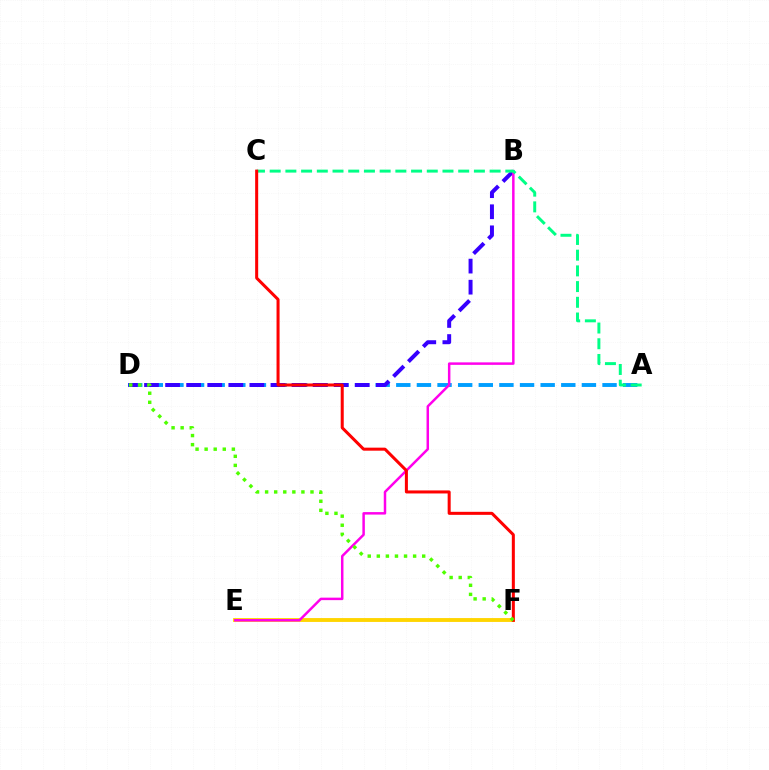{('A', 'D'): [{'color': '#009eff', 'line_style': 'dashed', 'thickness': 2.8}], ('E', 'F'): [{'color': '#ffd500', 'line_style': 'solid', 'thickness': 2.78}], ('B', 'D'): [{'color': '#3700ff', 'line_style': 'dashed', 'thickness': 2.86}], ('B', 'E'): [{'color': '#ff00ed', 'line_style': 'solid', 'thickness': 1.79}], ('A', 'C'): [{'color': '#00ff86', 'line_style': 'dashed', 'thickness': 2.13}], ('C', 'F'): [{'color': '#ff0000', 'line_style': 'solid', 'thickness': 2.18}], ('D', 'F'): [{'color': '#4fff00', 'line_style': 'dotted', 'thickness': 2.47}]}